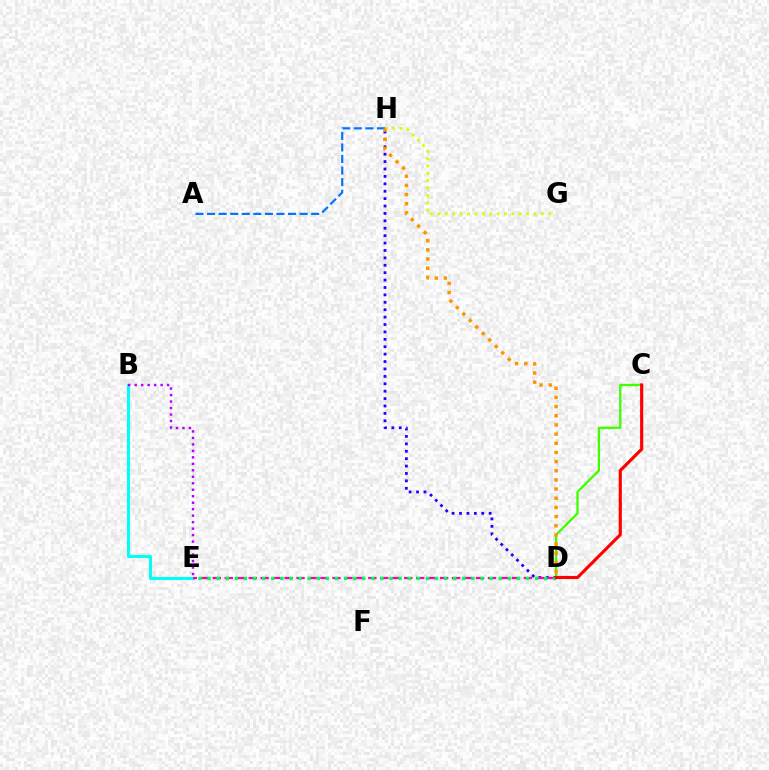{('B', 'E'): [{'color': '#00fff6', 'line_style': 'solid', 'thickness': 2.19}, {'color': '#b900ff', 'line_style': 'dotted', 'thickness': 1.76}], ('C', 'D'): [{'color': '#3dff00', 'line_style': 'solid', 'thickness': 1.65}, {'color': '#ff0000', 'line_style': 'solid', 'thickness': 2.26}], ('D', 'H'): [{'color': '#2500ff', 'line_style': 'dotted', 'thickness': 2.01}, {'color': '#ff9400', 'line_style': 'dotted', 'thickness': 2.49}], ('D', 'E'): [{'color': '#ff00ac', 'line_style': 'dashed', 'thickness': 1.63}, {'color': '#00ff5c', 'line_style': 'dotted', 'thickness': 2.47}], ('G', 'H'): [{'color': '#d1ff00', 'line_style': 'dotted', 'thickness': 2.01}], ('A', 'H'): [{'color': '#0074ff', 'line_style': 'dashed', 'thickness': 1.57}]}